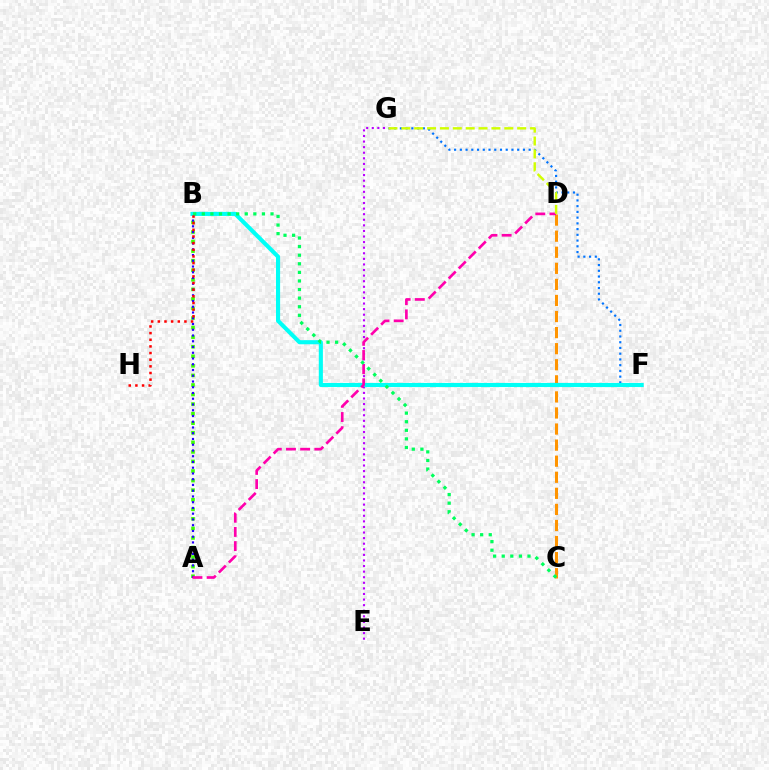{('A', 'B'): [{'color': '#3dff00', 'line_style': 'dotted', 'thickness': 2.6}, {'color': '#2500ff', 'line_style': 'dotted', 'thickness': 1.56}], ('C', 'D'): [{'color': '#ff9400', 'line_style': 'dashed', 'thickness': 2.18}], ('E', 'G'): [{'color': '#b900ff', 'line_style': 'dotted', 'thickness': 1.52}], ('F', 'G'): [{'color': '#0074ff', 'line_style': 'dotted', 'thickness': 1.56}], ('B', 'F'): [{'color': '#00fff6', 'line_style': 'solid', 'thickness': 2.95}], ('A', 'D'): [{'color': '#ff00ac', 'line_style': 'dashed', 'thickness': 1.93}], ('B', 'C'): [{'color': '#00ff5c', 'line_style': 'dotted', 'thickness': 2.33}], ('D', 'G'): [{'color': '#d1ff00', 'line_style': 'dashed', 'thickness': 1.75}], ('B', 'H'): [{'color': '#ff0000', 'line_style': 'dotted', 'thickness': 1.81}]}